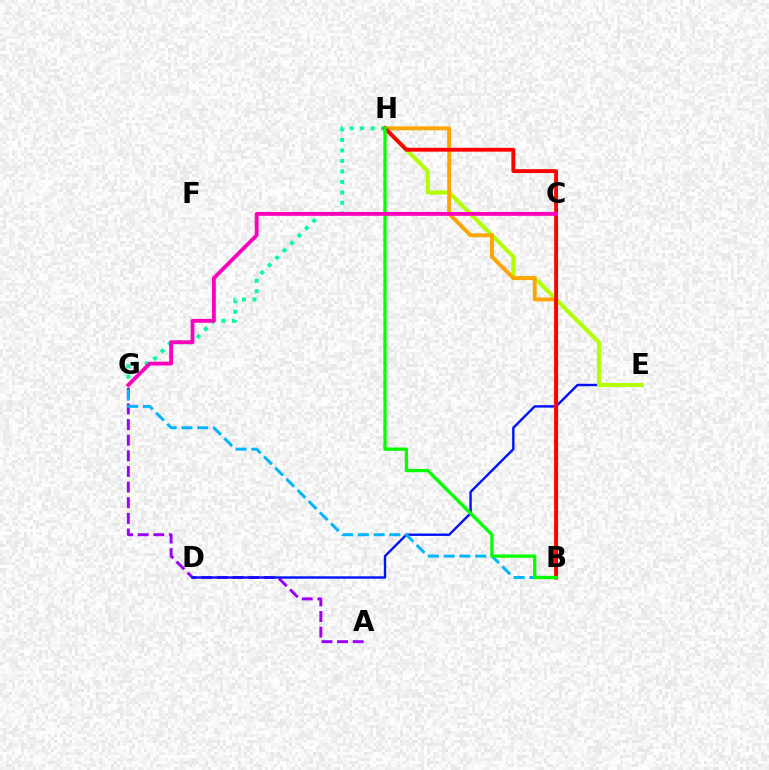{('A', 'G'): [{'color': '#9b00ff', 'line_style': 'dashed', 'thickness': 2.12}], ('D', 'E'): [{'color': '#0010ff', 'line_style': 'solid', 'thickness': 1.72}], ('B', 'G'): [{'color': '#00b5ff', 'line_style': 'dashed', 'thickness': 2.14}], ('G', 'H'): [{'color': '#00ff9d', 'line_style': 'dotted', 'thickness': 2.85}], ('E', 'H'): [{'color': '#b3ff00', 'line_style': 'solid', 'thickness': 2.91}], ('B', 'H'): [{'color': '#ffa500', 'line_style': 'solid', 'thickness': 2.84}, {'color': '#ff0000', 'line_style': 'solid', 'thickness': 2.79}, {'color': '#08ff00', 'line_style': 'solid', 'thickness': 2.38}], ('C', 'G'): [{'color': '#ff00bd', 'line_style': 'solid', 'thickness': 2.76}]}